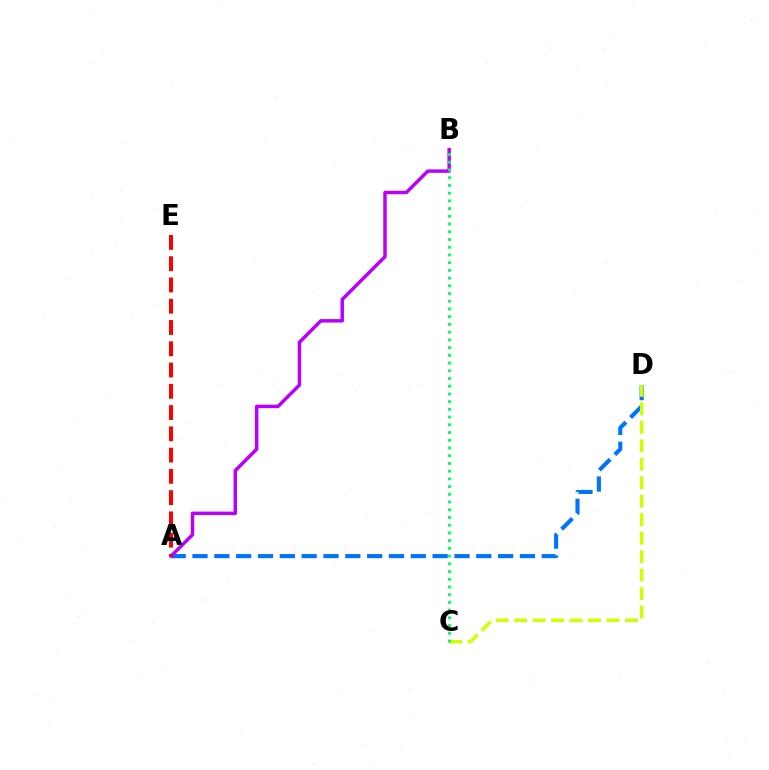{('A', 'D'): [{'color': '#0074ff', 'line_style': 'dashed', 'thickness': 2.97}], ('A', 'B'): [{'color': '#b900ff', 'line_style': 'solid', 'thickness': 2.49}], ('C', 'D'): [{'color': '#d1ff00', 'line_style': 'dashed', 'thickness': 2.51}], ('A', 'E'): [{'color': '#ff0000', 'line_style': 'dashed', 'thickness': 2.89}], ('B', 'C'): [{'color': '#00ff5c', 'line_style': 'dotted', 'thickness': 2.1}]}